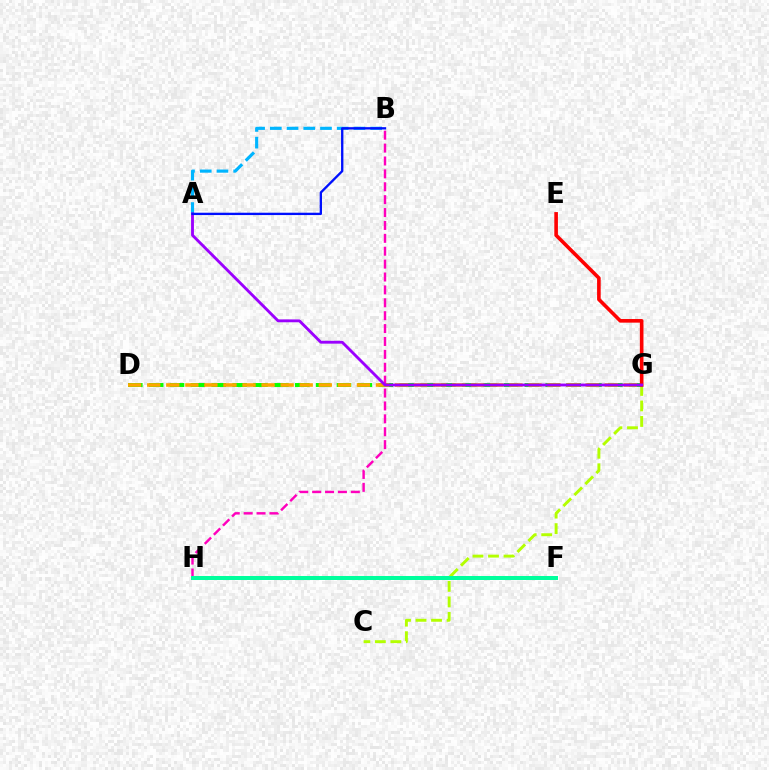{('D', 'G'): [{'color': '#08ff00', 'line_style': 'dashed', 'thickness': 2.84}, {'color': '#ffa500', 'line_style': 'dashed', 'thickness': 2.59}], ('B', 'H'): [{'color': '#ff00bd', 'line_style': 'dashed', 'thickness': 1.75}], ('C', 'G'): [{'color': '#b3ff00', 'line_style': 'dashed', 'thickness': 2.11}], ('E', 'G'): [{'color': '#ff0000', 'line_style': 'solid', 'thickness': 2.6}], ('F', 'H'): [{'color': '#00ff9d', 'line_style': 'solid', 'thickness': 2.88}], ('A', 'B'): [{'color': '#00b5ff', 'line_style': 'dashed', 'thickness': 2.27}, {'color': '#0010ff', 'line_style': 'solid', 'thickness': 1.68}], ('A', 'G'): [{'color': '#9b00ff', 'line_style': 'solid', 'thickness': 2.06}]}